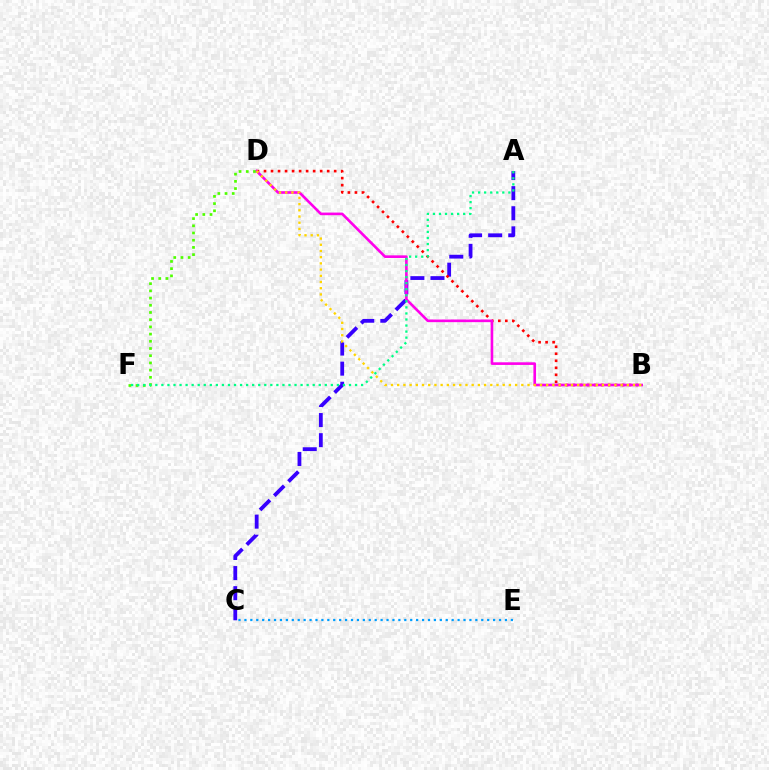{('A', 'C'): [{'color': '#3700ff', 'line_style': 'dashed', 'thickness': 2.73}], ('B', 'D'): [{'color': '#ff0000', 'line_style': 'dotted', 'thickness': 1.91}, {'color': '#ff00ed', 'line_style': 'solid', 'thickness': 1.9}, {'color': '#ffd500', 'line_style': 'dotted', 'thickness': 1.69}], ('C', 'E'): [{'color': '#009eff', 'line_style': 'dotted', 'thickness': 1.61}], ('D', 'F'): [{'color': '#4fff00', 'line_style': 'dotted', 'thickness': 1.96}], ('A', 'F'): [{'color': '#00ff86', 'line_style': 'dotted', 'thickness': 1.64}]}